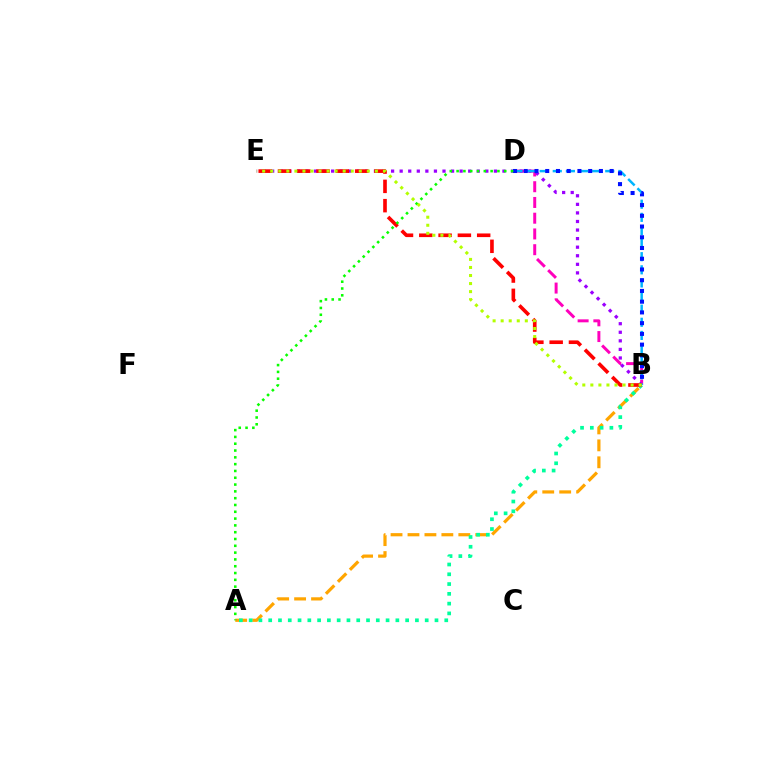{('B', 'D'): [{'color': '#ff00bd', 'line_style': 'dashed', 'thickness': 2.14}, {'color': '#00b5ff', 'line_style': 'dashed', 'thickness': 1.78}, {'color': '#0010ff', 'line_style': 'dotted', 'thickness': 2.92}], ('A', 'B'): [{'color': '#ffa500', 'line_style': 'dashed', 'thickness': 2.3}, {'color': '#00ff9d', 'line_style': 'dotted', 'thickness': 2.66}], ('B', 'E'): [{'color': '#9b00ff', 'line_style': 'dotted', 'thickness': 2.33}, {'color': '#ff0000', 'line_style': 'dashed', 'thickness': 2.62}, {'color': '#b3ff00', 'line_style': 'dotted', 'thickness': 2.19}], ('A', 'D'): [{'color': '#08ff00', 'line_style': 'dotted', 'thickness': 1.85}]}